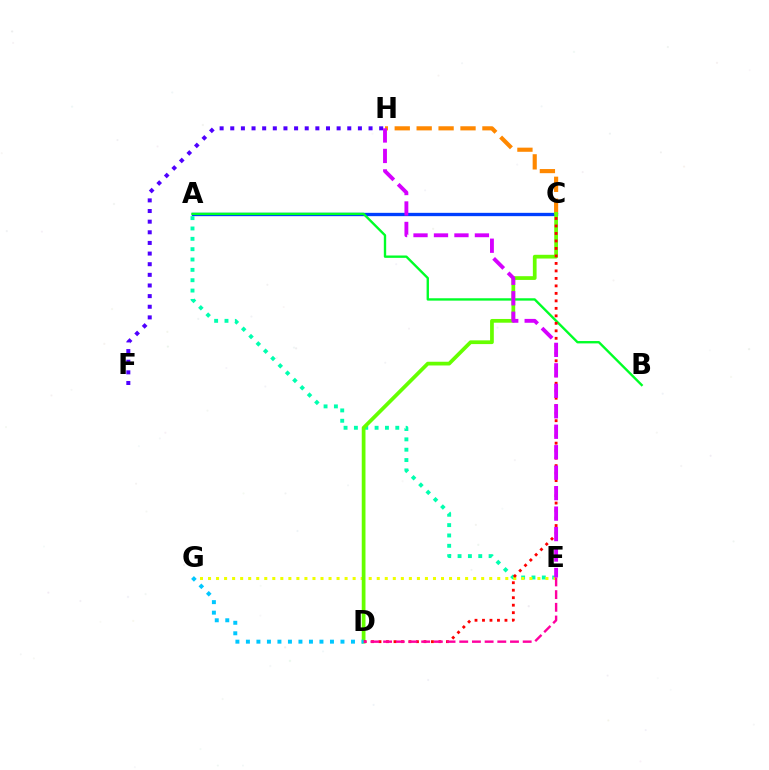{('F', 'H'): [{'color': '#4f00ff', 'line_style': 'dotted', 'thickness': 2.89}], ('A', 'C'): [{'color': '#003fff', 'line_style': 'solid', 'thickness': 2.39}], ('A', 'B'): [{'color': '#00ff27', 'line_style': 'solid', 'thickness': 1.7}], ('A', 'E'): [{'color': '#00ffaf', 'line_style': 'dotted', 'thickness': 2.81}], ('C', 'H'): [{'color': '#ff8800', 'line_style': 'dashed', 'thickness': 2.98}], ('E', 'G'): [{'color': '#eeff00', 'line_style': 'dotted', 'thickness': 2.18}], ('C', 'D'): [{'color': '#66ff00', 'line_style': 'solid', 'thickness': 2.69}, {'color': '#ff0000', 'line_style': 'dotted', 'thickness': 2.03}], ('D', 'E'): [{'color': '#ff00a0', 'line_style': 'dashed', 'thickness': 1.72}], ('E', 'H'): [{'color': '#d600ff', 'line_style': 'dashed', 'thickness': 2.78}], ('D', 'G'): [{'color': '#00c7ff', 'line_style': 'dotted', 'thickness': 2.85}]}